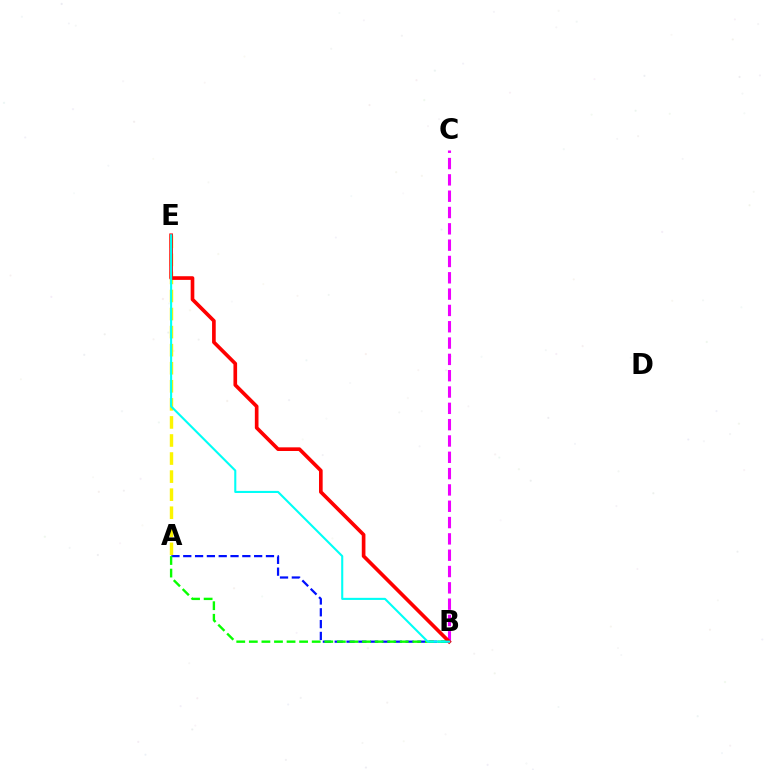{('A', 'B'): [{'color': '#0010ff', 'line_style': 'dashed', 'thickness': 1.6}, {'color': '#08ff00', 'line_style': 'dashed', 'thickness': 1.71}], ('A', 'E'): [{'color': '#fcf500', 'line_style': 'dashed', 'thickness': 2.45}], ('B', 'C'): [{'color': '#ee00ff', 'line_style': 'dashed', 'thickness': 2.22}], ('B', 'E'): [{'color': '#ff0000', 'line_style': 'solid', 'thickness': 2.63}, {'color': '#00fff6', 'line_style': 'solid', 'thickness': 1.51}]}